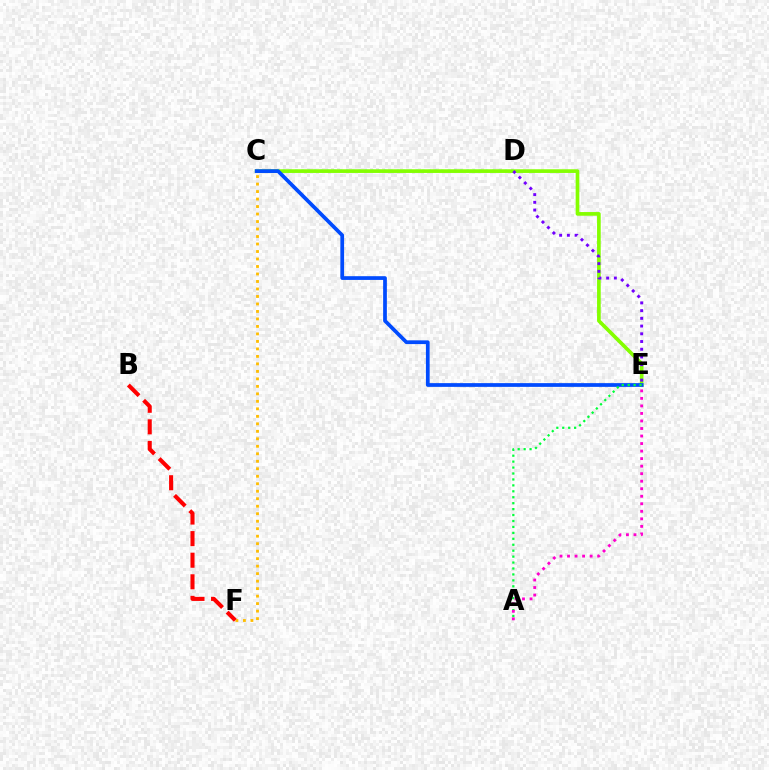{('C', 'D'): [{'color': '#00fff6', 'line_style': 'dotted', 'thickness': 1.73}], ('C', 'E'): [{'color': '#84ff00', 'line_style': 'solid', 'thickness': 2.64}, {'color': '#004bff', 'line_style': 'solid', 'thickness': 2.69}], ('A', 'E'): [{'color': '#00ff39', 'line_style': 'dotted', 'thickness': 1.61}, {'color': '#ff00cf', 'line_style': 'dotted', 'thickness': 2.05}], ('D', 'E'): [{'color': '#7200ff', 'line_style': 'dotted', 'thickness': 2.1}], ('C', 'F'): [{'color': '#ffbd00', 'line_style': 'dotted', 'thickness': 2.04}], ('B', 'F'): [{'color': '#ff0000', 'line_style': 'dashed', 'thickness': 2.93}]}